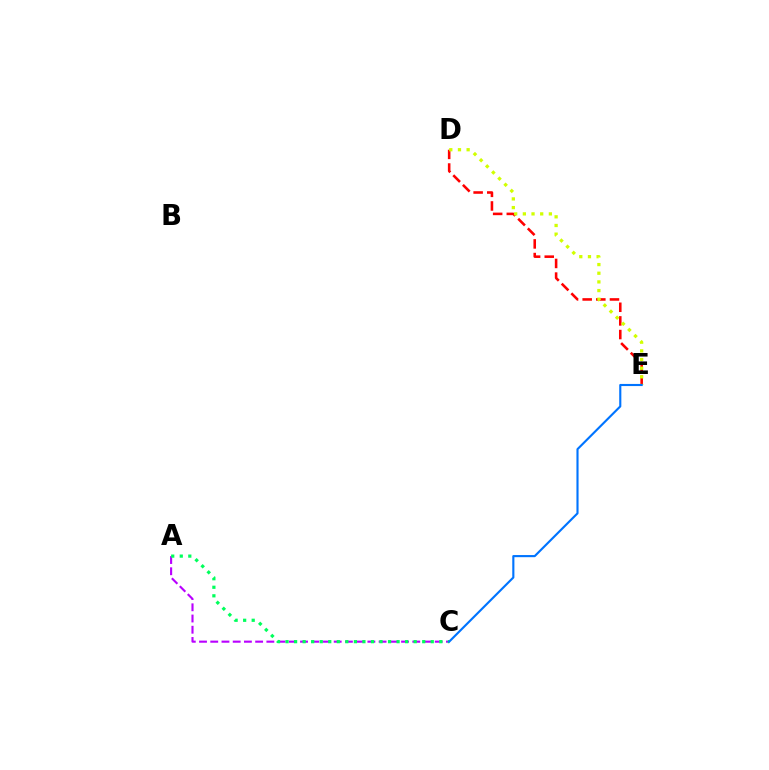{('D', 'E'): [{'color': '#ff0000', 'line_style': 'dashed', 'thickness': 1.85}, {'color': '#d1ff00', 'line_style': 'dotted', 'thickness': 2.35}], ('A', 'C'): [{'color': '#b900ff', 'line_style': 'dashed', 'thickness': 1.52}, {'color': '#00ff5c', 'line_style': 'dotted', 'thickness': 2.32}], ('C', 'E'): [{'color': '#0074ff', 'line_style': 'solid', 'thickness': 1.53}]}